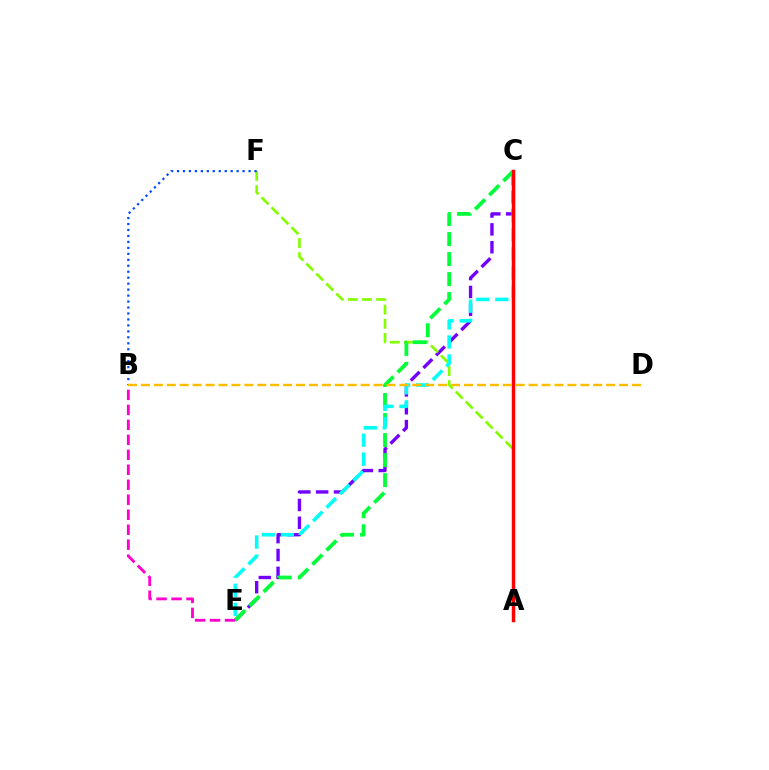{('C', 'E'): [{'color': '#7200ff', 'line_style': 'dashed', 'thickness': 2.43}, {'color': '#00ff39', 'line_style': 'dashed', 'thickness': 2.72}, {'color': '#00fff6', 'line_style': 'dashed', 'thickness': 2.59}], ('A', 'F'): [{'color': '#84ff00', 'line_style': 'dashed', 'thickness': 1.92}], ('B', 'E'): [{'color': '#ff00cf', 'line_style': 'dashed', 'thickness': 2.03}], ('B', 'F'): [{'color': '#004bff', 'line_style': 'dotted', 'thickness': 1.62}], ('A', 'C'): [{'color': '#ff0000', 'line_style': 'solid', 'thickness': 2.48}], ('B', 'D'): [{'color': '#ffbd00', 'line_style': 'dashed', 'thickness': 1.76}]}